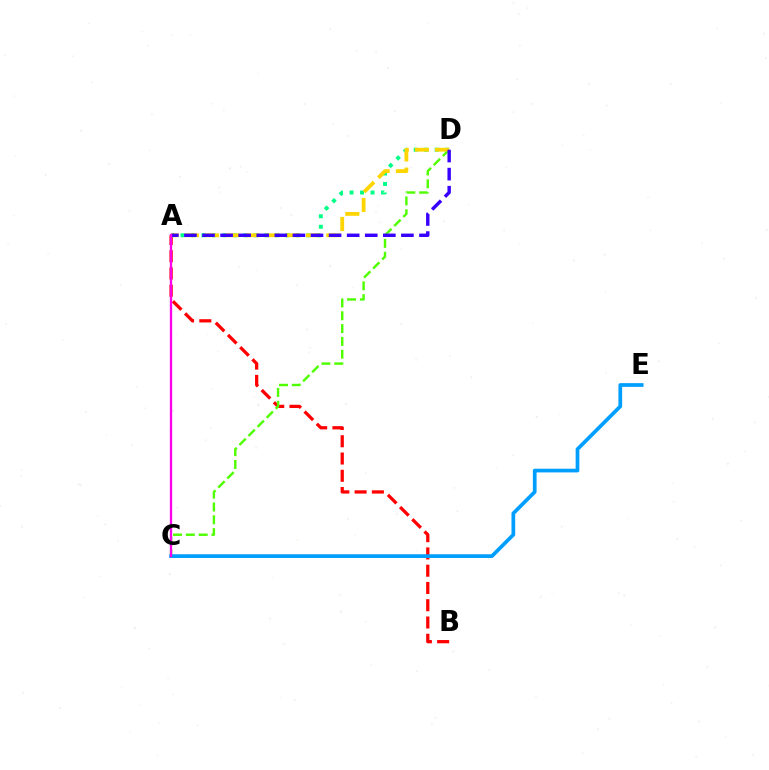{('A', 'B'): [{'color': '#ff0000', 'line_style': 'dashed', 'thickness': 2.35}], ('C', 'D'): [{'color': '#4fff00', 'line_style': 'dashed', 'thickness': 1.74}], ('A', 'D'): [{'color': '#00ff86', 'line_style': 'dotted', 'thickness': 2.85}, {'color': '#ffd500', 'line_style': 'dashed', 'thickness': 2.74}, {'color': '#3700ff', 'line_style': 'dashed', 'thickness': 2.46}], ('C', 'E'): [{'color': '#009eff', 'line_style': 'solid', 'thickness': 2.67}], ('A', 'C'): [{'color': '#ff00ed', 'line_style': 'solid', 'thickness': 1.65}]}